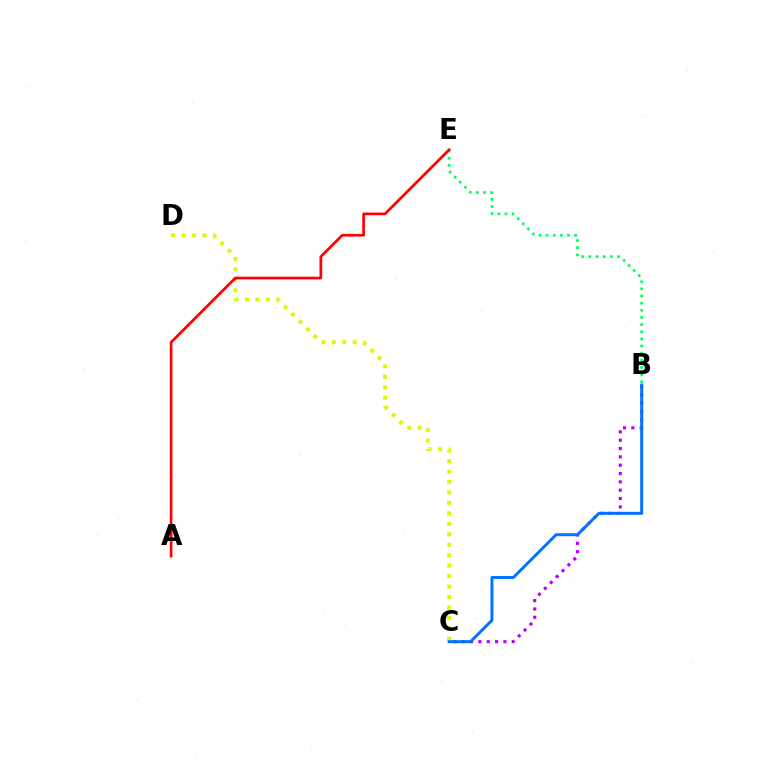{('C', 'D'): [{'color': '#d1ff00', 'line_style': 'dotted', 'thickness': 2.84}], ('B', 'C'): [{'color': '#b900ff', 'line_style': 'dotted', 'thickness': 2.26}, {'color': '#0074ff', 'line_style': 'solid', 'thickness': 2.14}], ('B', 'E'): [{'color': '#00ff5c', 'line_style': 'dotted', 'thickness': 1.94}], ('A', 'E'): [{'color': '#ff0000', 'line_style': 'solid', 'thickness': 1.95}]}